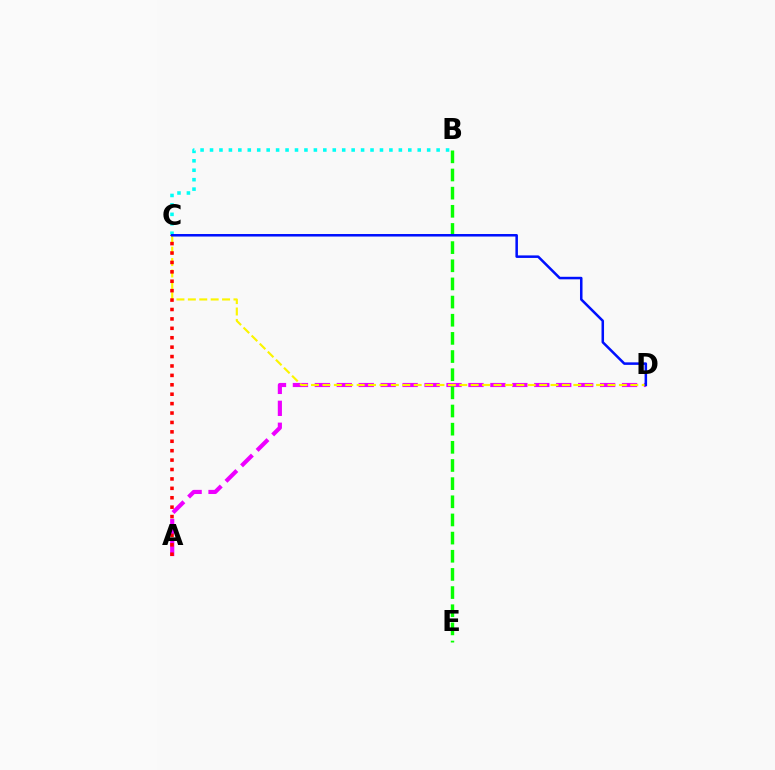{('B', 'C'): [{'color': '#00fff6', 'line_style': 'dotted', 'thickness': 2.57}], ('A', 'D'): [{'color': '#ee00ff', 'line_style': 'dashed', 'thickness': 2.98}], ('C', 'D'): [{'color': '#fcf500', 'line_style': 'dashed', 'thickness': 1.55}, {'color': '#0010ff', 'line_style': 'solid', 'thickness': 1.82}], ('B', 'E'): [{'color': '#08ff00', 'line_style': 'dashed', 'thickness': 2.47}], ('A', 'C'): [{'color': '#ff0000', 'line_style': 'dotted', 'thickness': 2.56}]}